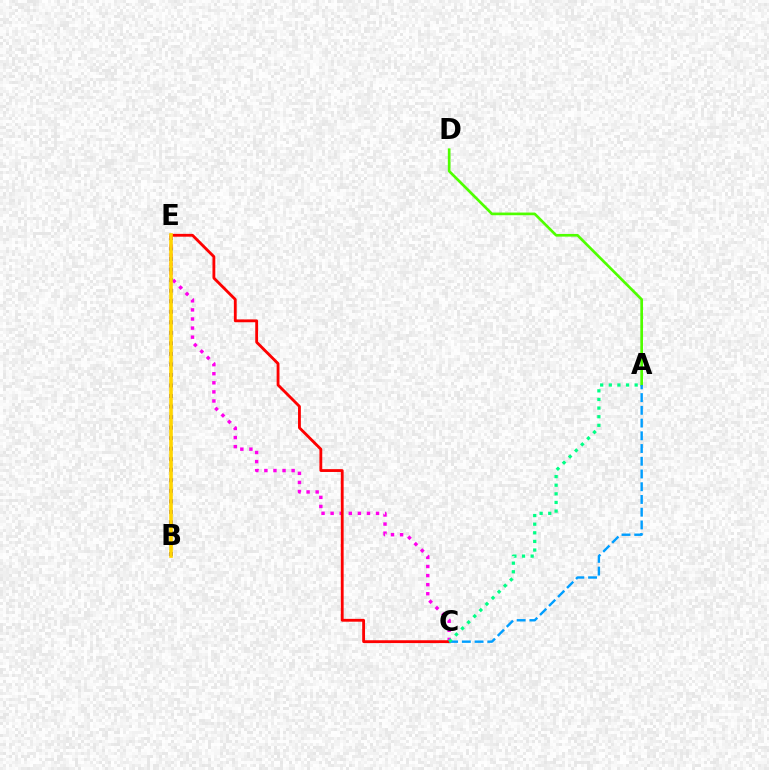{('B', 'E'): [{'color': '#3700ff', 'line_style': 'dotted', 'thickness': 2.86}, {'color': '#ffd500', 'line_style': 'solid', 'thickness': 2.61}], ('C', 'E'): [{'color': '#ff00ed', 'line_style': 'dotted', 'thickness': 2.47}, {'color': '#ff0000', 'line_style': 'solid', 'thickness': 2.04}], ('A', 'D'): [{'color': '#4fff00', 'line_style': 'solid', 'thickness': 1.93}], ('A', 'C'): [{'color': '#009eff', 'line_style': 'dashed', 'thickness': 1.73}, {'color': '#00ff86', 'line_style': 'dotted', 'thickness': 2.34}]}